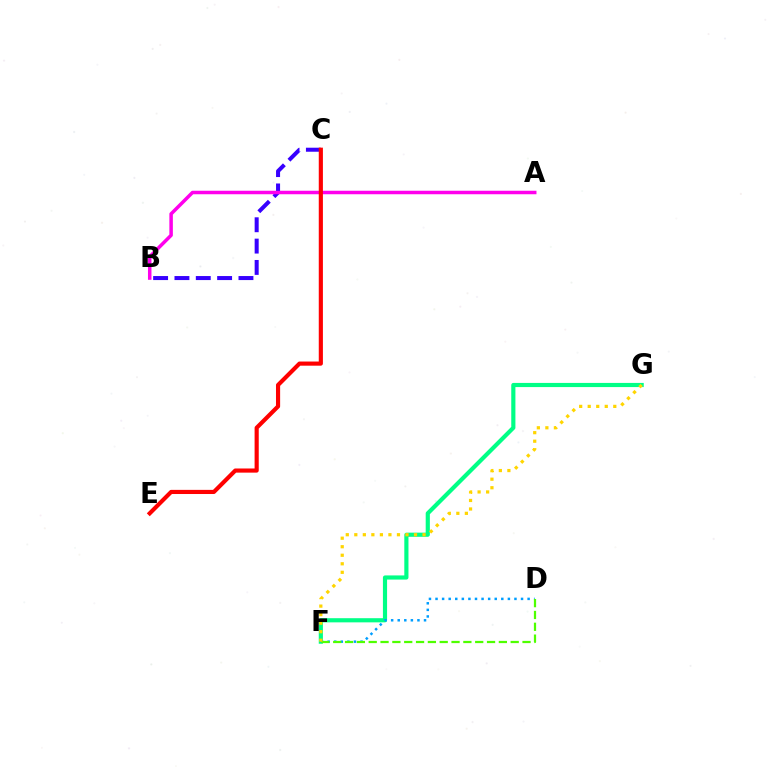{('F', 'G'): [{'color': '#00ff86', 'line_style': 'solid', 'thickness': 2.99}, {'color': '#ffd500', 'line_style': 'dotted', 'thickness': 2.32}], ('D', 'F'): [{'color': '#009eff', 'line_style': 'dotted', 'thickness': 1.79}, {'color': '#4fff00', 'line_style': 'dashed', 'thickness': 1.61}], ('B', 'C'): [{'color': '#3700ff', 'line_style': 'dashed', 'thickness': 2.9}], ('A', 'B'): [{'color': '#ff00ed', 'line_style': 'solid', 'thickness': 2.52}], ('C', 'E'): [{'color': '#ff0000', 'line_style': 'solid', 'thickness': 2.98}]}